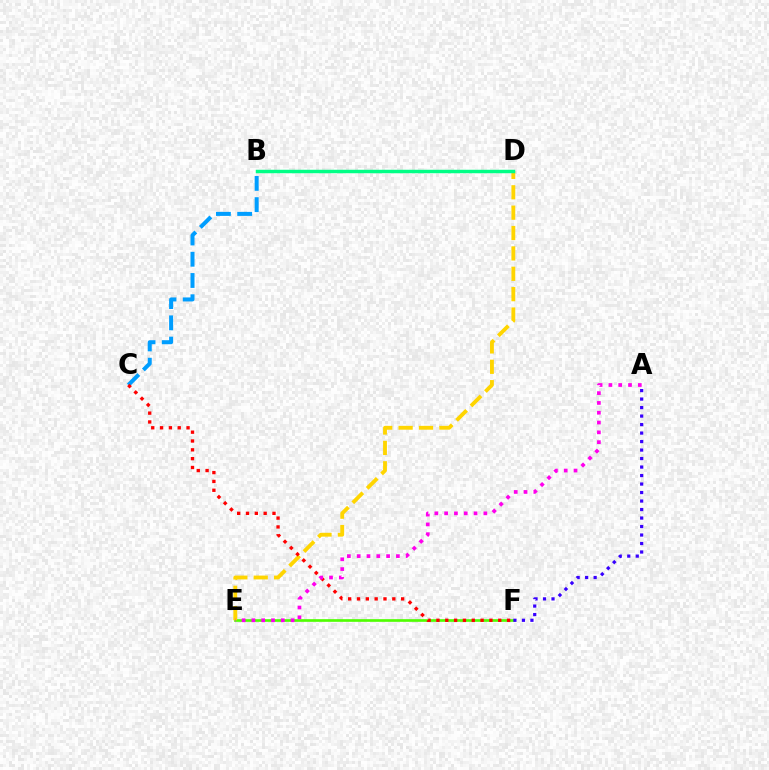{('E', 'F'): [{'color': '#4fff00', 'line_style': 'solid', 'thickness': 1.92}], ('D', 'E'): [{'color': '#ffd500', 'line_style': 'dashed', 'thickness': 2.77}], ('B', 'C'): [{'color': '#009eff', 'line_style': 'dashed', 'thickness': 2.89}], ('C', 'F'): [{'color': '#ff0000', 'line_style': 'dotted', 'thickness': 2.4}], ('B', 'D'): [{'color': '#00ff86', 'line_style': 'solid', 'thickness': 2.49}], ('A', 'E'): [{'color': '#ff00ed', 'line_style': 'dotted', 'thickness': 2.66}], ('A', 'F'): [{'color': '#3700ff', 'line_style': 'dotted', 'thickness': 2.31}]}